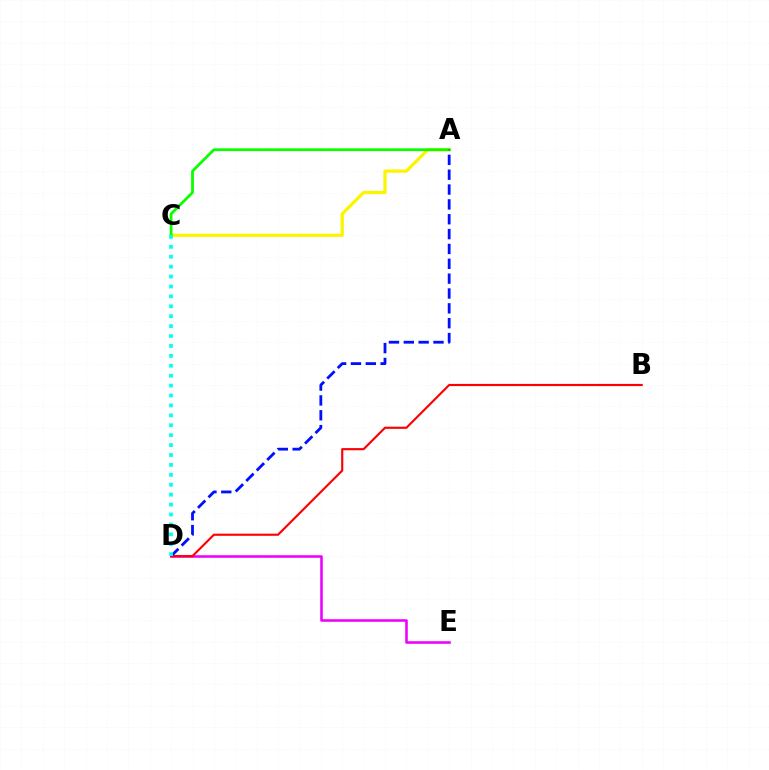{('A', 'C'): [{'color': '#fcf500', 'line_style': 'solid', 'thickness': 2.35}, {'color': '#08ff00', 'line_style': 'solid', 'thickness': 1.99}], ('D', 'E'): [{'color': '#ee00ff', 'line_style': 'solid', 'thickness': 1.84}], ('A', 'D'): [{'color': '#0010ff', 'line_style': 'dashed', 'thickness': 2.02}], ('B', 'D'): [{'color': '#ff0000', 'line_style': 'solid', 'thickness': 1.54}], ('C', 'D'): [{'color': '#00fff6', 'line_style': 'dotted', 'thickness': 2.69}]}